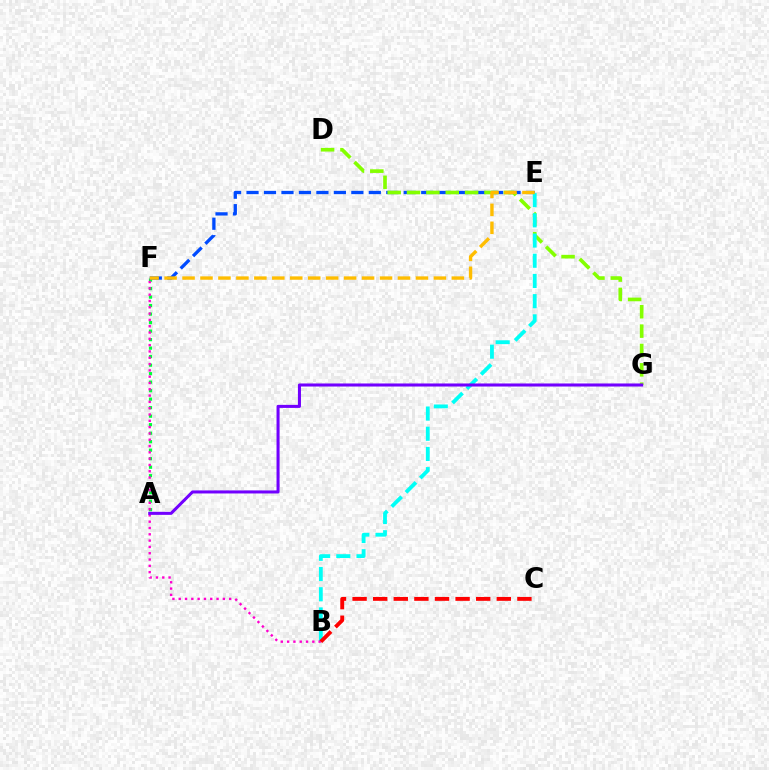{('A', 'F'): [{'color': '#00ff39', 'line_style': 'dotted', 'thickness': 2.31}], ('E', 'F'): [{'color': '#004bff', 'line_style': 'dashed', 'thickness': 2.37}, {'color': '#ffbd00', 'line_style': 'dashed', 'thickness': 2.44}], ('D', 'G'): [{'color': '#84ff00', 'line_style': 'dashed', 'thickness': 2.63}], ('B', 'E'): [{'color': '#00fff6', 'line_style': 'dashed', 'thickness': 2.74}], ('B', 'F'): [{'color': '#ff00cf', 'line_style': 'dotted', 'thickness': 1.71}], ('A', 'G'): [{'color': '#7200ff', 'line_style': 'solid', 'thickness': 2.2}], ('B', 'C'): [{'color': '#ff0000', 'line_style': 'dashed', 'thickness': 2.8}]}